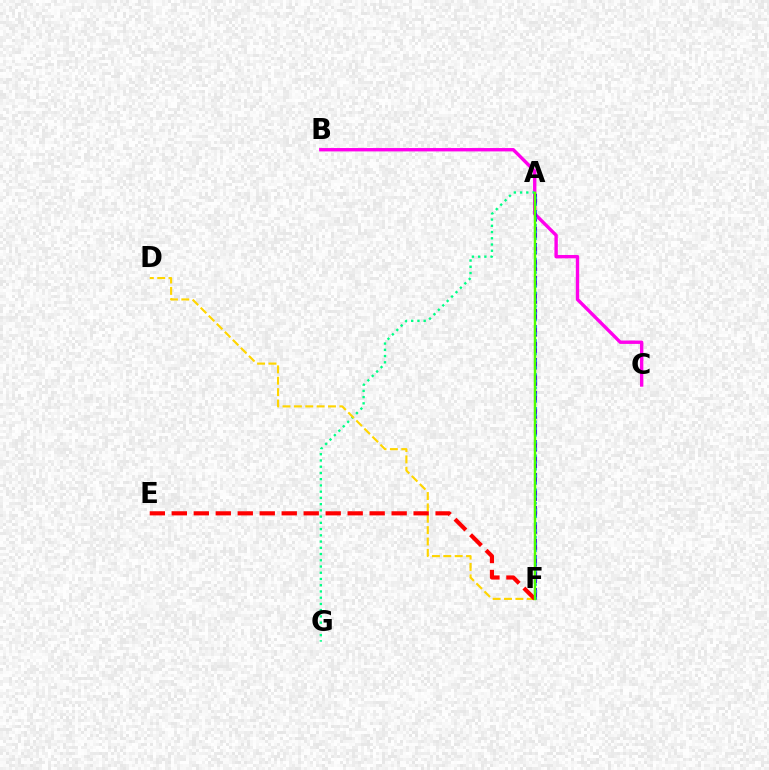{('B', 'C'): [{'color': '#ff00ed', 'line_style': 'solid', 'thickness': 2.43}], ('A', 'G'): [{'color': '#00ff86', 'line_style': 'dotted', 'thickness': 1.69}], ('D', 'F'): [{'color': '#ffd500', 'line_style': 'dashed', 'thickness': 1.54}], ('A', 'F'): [{'color': '#3700ff', 'line_style': 'dashed', 'thickness': 2.23}, {'color': '#009eff', 'line_style': 'dotted', 'thickness': 1.84}, {'color': '#4fff00', 'line_style': 'solid', 'thickness': 1.75}], ('E', 'F'): [{'color': '#ff0000', 'line_style': 'dashed', 'thickness': 2.99}]}